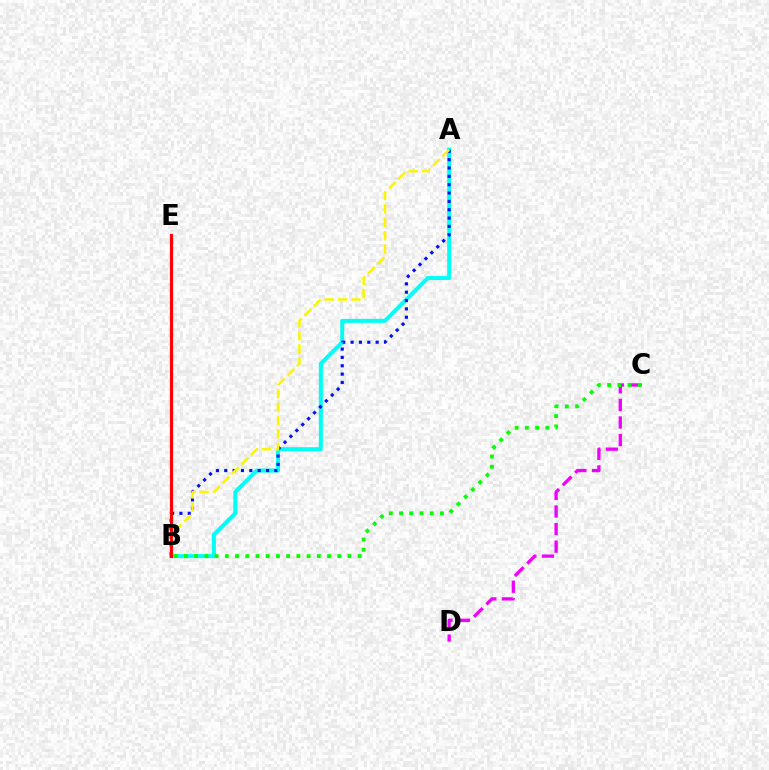{('A', 'B'): [{'color': '#00fff6', 'line_style': 'solid', 'thickness': 2.88}, {'color': '#0010ff', 'line_style': 'dotted', 'thickness': 2.27}, {'color': '#fcf500', 'line_style': 'dashed', 'thickness': 1.82}], ('C', 'D'): [{'color': '#ee00ff', 'line_style': 'dashed', 'thickness': 2.39}], ('B', 'E'): [{'color': '#ff0000', 'line_style': 'solid', 'thickness': 2.26}], ('B', 'C'): [{'color': '#08ff00', 'line_style': 'dotted', 'thickness': 2.78}]}